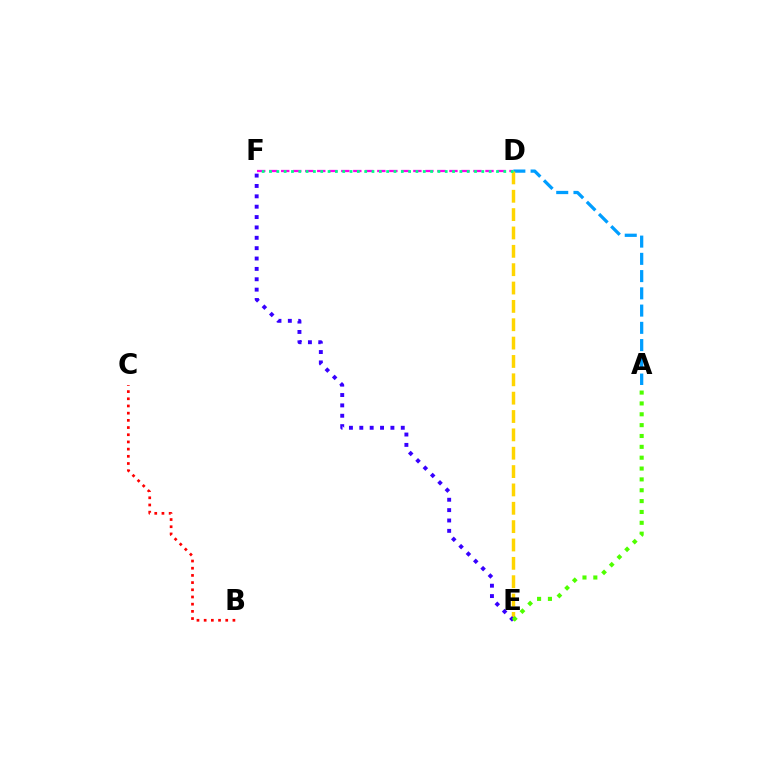{('D', 'F'): [{'color': '#ff00ed', 'line_style': 'dashed', 'thickness': 1.63}, {'color': '#00ff86', 'line_style': 'dotted', 'thickness': 1.99}], ('A', 'D'): [{'color': '#009eff', 'line_style': 'dashed', 'thickness': 2.34}], ('B', 'C'): [{'color': '#ff0000', 'line_style': 'dotted', 'thickness': 1.95}], ('D', 'E'): [{'color': '#ffd500', 'line_style': 'dashed', 'thickness': 2.49}], ('E', 'F'): [{'color': '#3700ff', 'line_style': 'dotted', 'thickness': 2.82}], ('A', 'E'): [{'color': '#4fff00', 'line_style': 'dotted', 'thickness': 2.95}]}